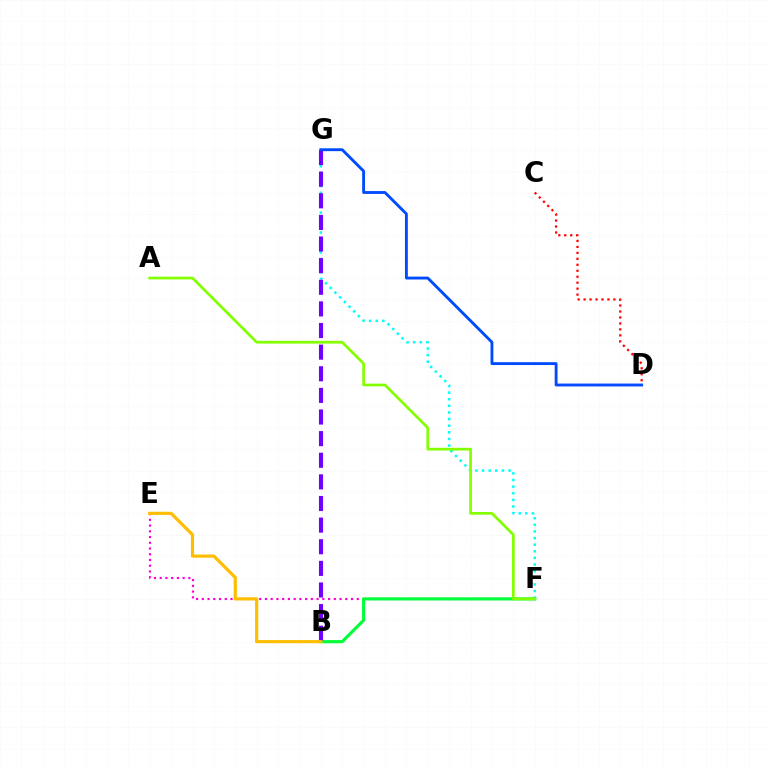{('E', 'F'): [{'color': '#ff00cf', 'line_style': 'dotted', 'thickness': 1.56}], ('F', 'G'): [{'color': '#00fff6', 'line_style': 'dotted', 'thickness': 1.8}], ('B', 'F'): [{'color': '#00ff39', 'line_style': 'solid', 'thickness': 2.26}], ('B', 'G'): [{'color': '#7200ff', 'line_style': 'dashed', 'thickness': 2.94}], ('A', 'F'): [{'color': '#84ff00', 'line_style': 'solid', 'thickness': 1.96}], ('B', 'E'): [{'color': '#ffbd00', 'line_style': 'solid', 'thickness': 2.28}], ('C', 'D'): [{'color': '#ff0000', 'line_style': 'dotted', 'thickness': 1.62}], ('D', 'G'): [{'color': '#004bff', 'line_style': 'solid', 'thickness': 2.07}]}